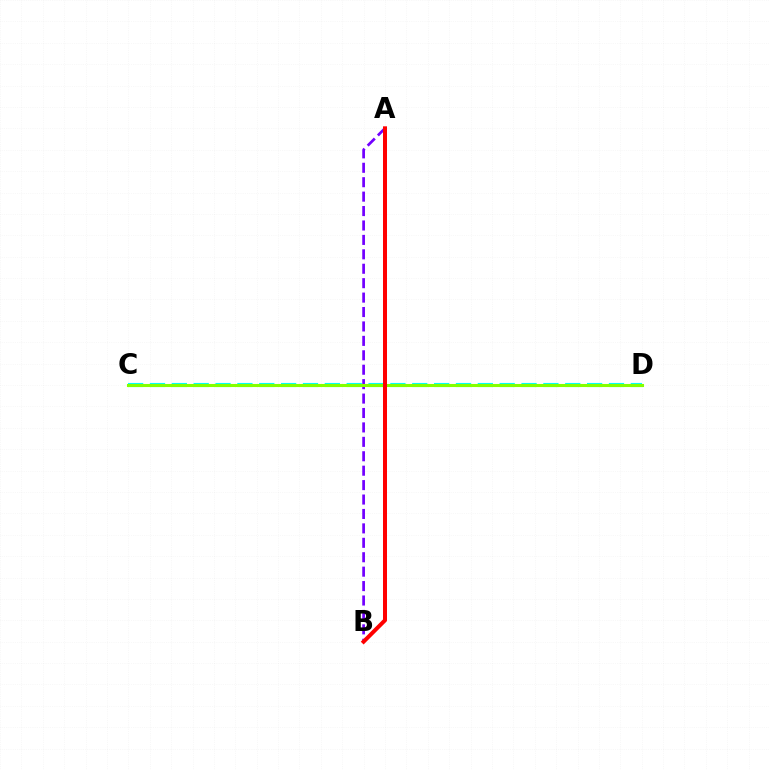{('C', 'D'): [{'color': '#00fff6', 'line_style': 'dashed', 'thickness': 2.97}, {'color': '#84ff00', 'line_style': 'solid', 'thickness': 2.22}], ('A', 'B'): [{'color': '#7200ff', 'line_style': 'dashed', 'thickness': 1.96}, {'color': '#ff0000', 'line_style': 'solid', 'thickness': 2.88}]}